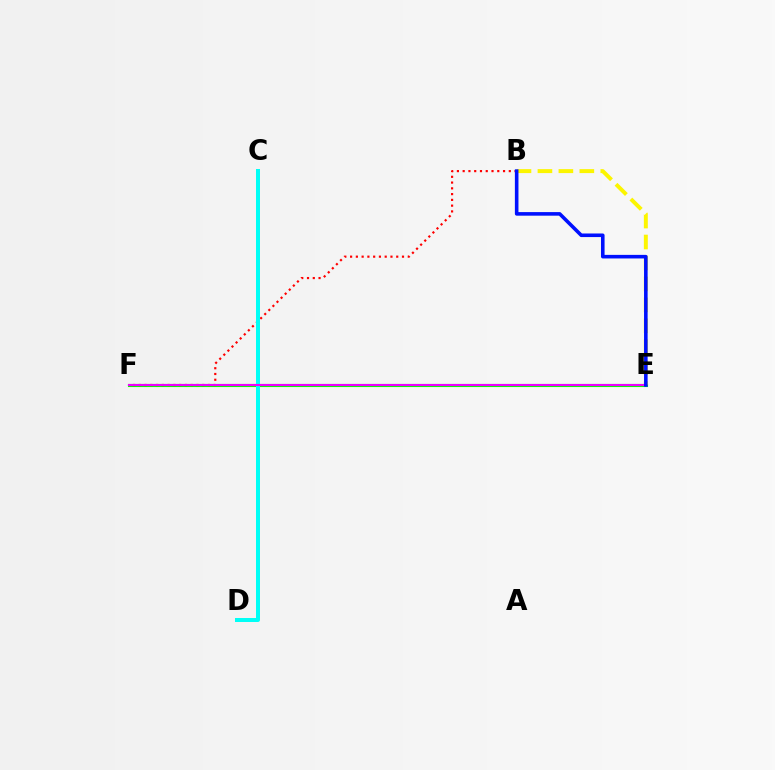{('E', 'F'): [{'color': '#08ff00', 'line_style': 'solid', 'thickness': 2.24}, {'color': '#ee00ff', 'line_style': 'solid', 'thickness': 1.52}], ('B', 'F'): [{'color': '#ff0000', 'line_style': 'dotted', 'thickness': 1.57}], ('C', 'D'): [{'color': '#00fff6', 'line_style': 'solid', 'thickness': 2.87}], ('B', 'E'): [{'color': '#fcf500', 'line_style': 'dashed', 'thickness': 2.85}, {'color': '#0010ff', 'line_style': 'solid', 'thickness': 2.58}]}